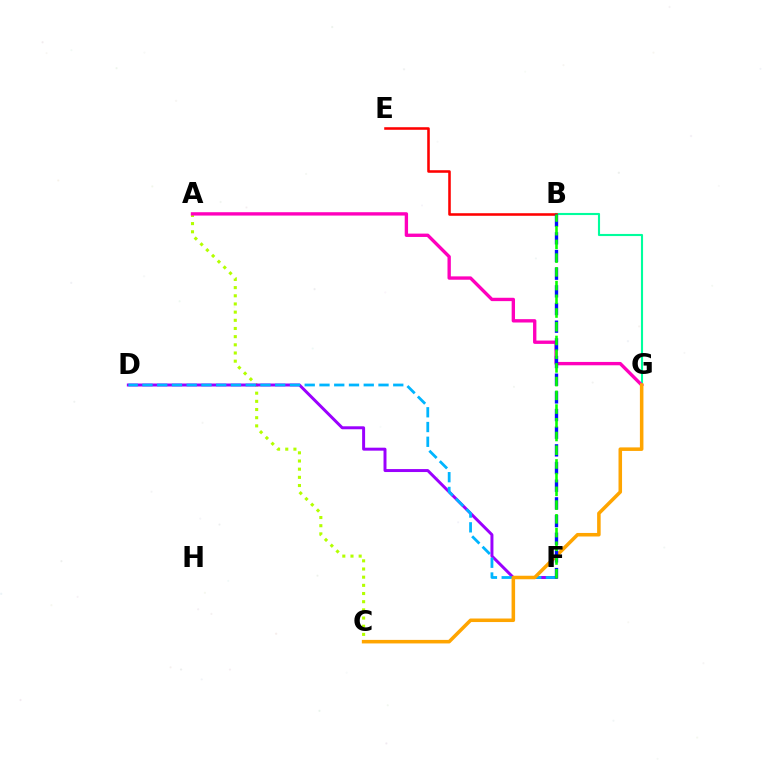{('A', 'C'): [{'color': '#b3ff00', 'line_style': 'dotted', 'thickness': 2.22}], ('B', 'G'): [{'color': '#00ff9d', 'line_style': 'solid', 'thickness': 1.53}], ('A', 'G'): [{'color': '#ff00bd', 'line_style': 'solid', 'thickness': 2.41}], ('D', 'F'): [{'color': '#9b00ff', 'line_style': 'solid', 'thickness': 2.14}, {'color': '#00b5ff', 'line_style': 'dashed', 'thickness': 2.0}], ('B', 'E'): [{'color': '#ff0000', 'line_style': 'solid', 'thickness': 1.84}], ('C', 'G'): [{'color': '#ffa500', 'line_style': 'solid', 'thickness': 2.54}], ('B', 'F'): [{'color': '#0010ff', 'line_style': 'dashed', 'thickness': 2.4}, {'color': '#08ff00', 'line_style': 'dashed', 'thickness': 1.86}]}